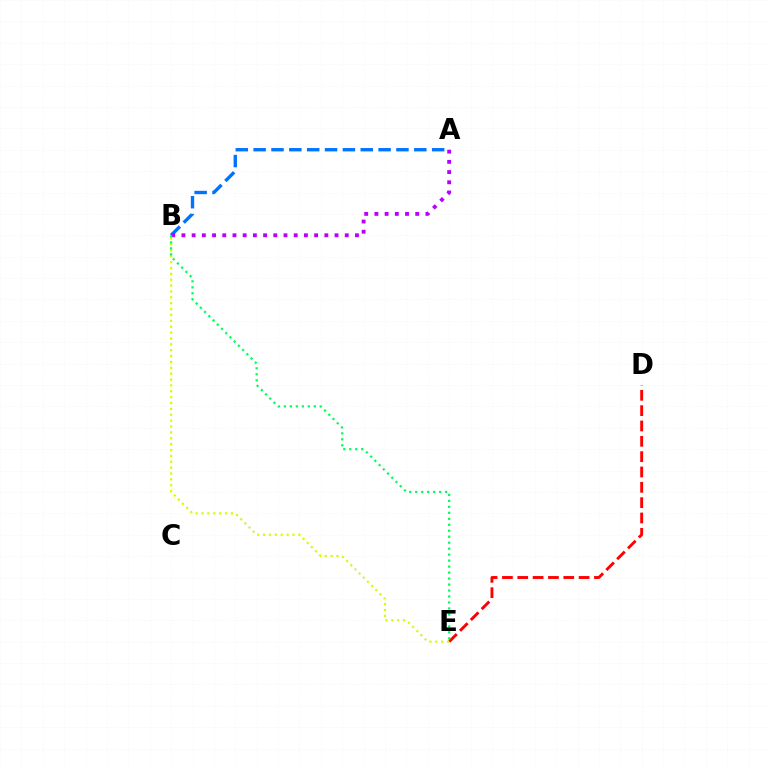{('D', 'E'): [{'color': '#ff0000', 'line_style': 'dashed', 'thickness': 2.08}], ('A', 'B'): [{'color': '#0074ff', 'line_style': 'dashed', 'thickness': 2.43}, {'color': '#b900ff', 'line_style': 'dotted', 'thickness': 2.77}], ('B', 'E'): [{'color': '#d1ff00', 'line_style': 'dotted', 'thickness': 1.6}, {'color': '#00ff5c', 'line_style': 'dotted', 'thickness': 1.62}]}